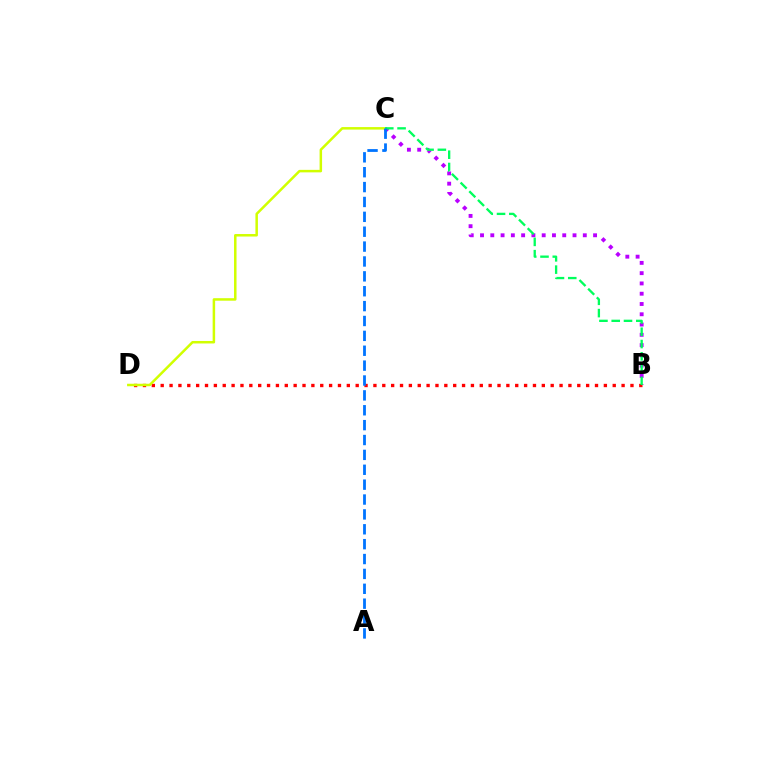{('B', 'C'): [{'color': '#b900ff', 'line_style': 'dotted', 'thickness': 2.79}, {'color': '#00ff5c', 'line_style': 'dashed', 'thickness': 1.67}], ('B', 'D'): [{'color': '#ff0000', 'line_style': 'dotted', 'thickness': 2.41}], ('C', 'D'): [{'color': '#d1ff00', 'line_style': 'solid', 'thickness': 1.8}], ('A', 'C'): [{'color': '#0074ff', 'line_style': 'dashed', 'thickness': 2.02}]}